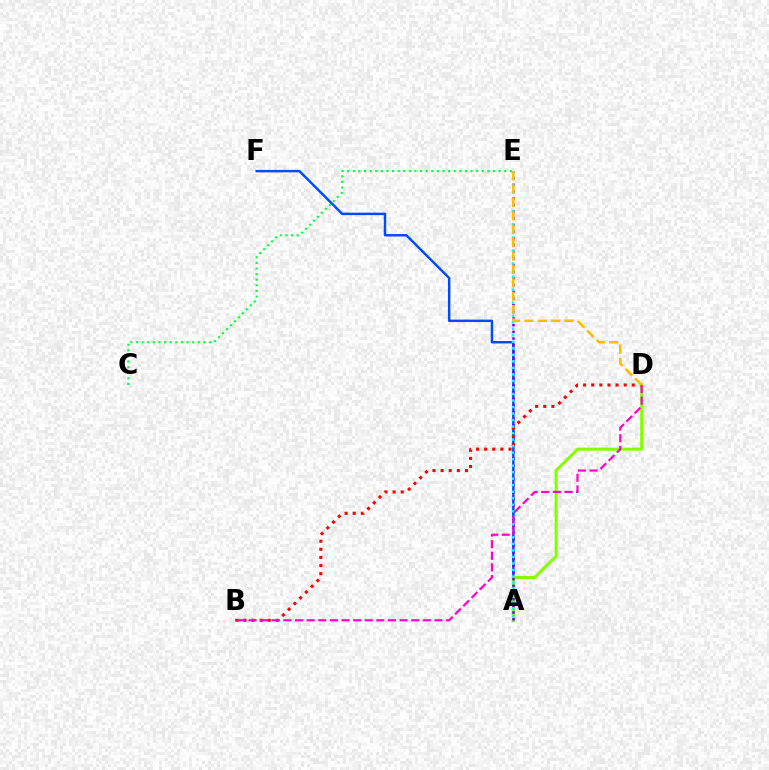{('A', 'F'): [{'color': '#004bff', 'line_style': 'solid', 'thickness': 1.76}], ('A', 'D'): [{'color': '#84ff00', 'line_style': 'solid', 'thickness': 2.15}], ('A', 'E'): [{'color': '#7200ff', 'line_style': 'dotted', 'thickness': 1.82}, {'color': '#00fff6', 'line_style': 'dotted', 'thickness': 1.77}], ('B', 'D'): [{'color': '#ff0000', 'line_style': 'dotted', 'thickness': 2.21}, {'color': '#ff00cf', 'line_style': 'dashed', 'thickness': 1.58}], ('D', 'E'): [{'color': '#ffbd00', 'line_style': 'dashed', 'thickness': 1.82}], ('C', 'E'): [{'color': '#00ff39', 'line_style': 'dotted', 'thickness': 1.52}]}